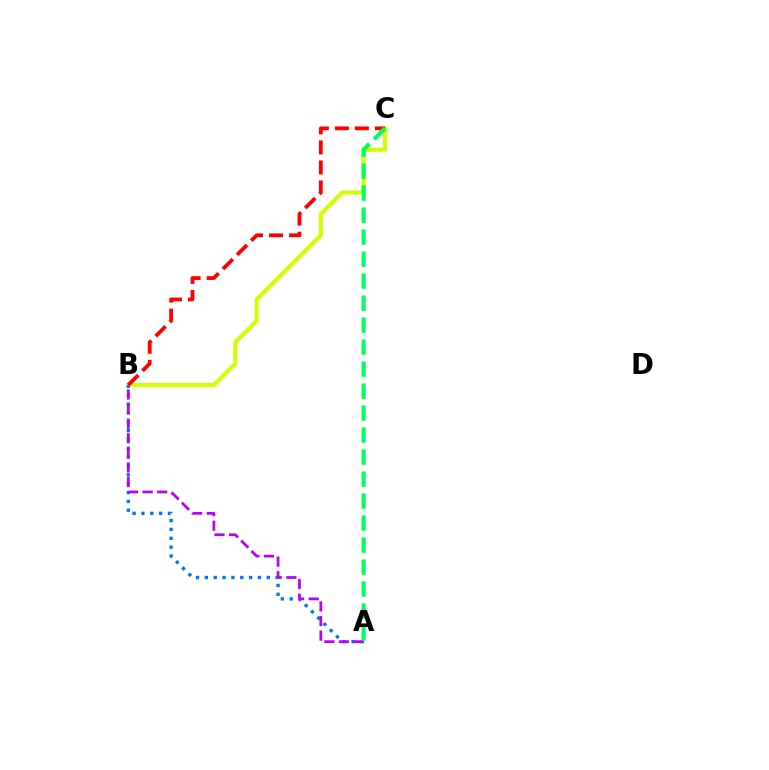{('B', 'C'): [{'color': '#d1ff00', 'line_style': 'solid', 'thickness': 2.97}, {'color': '#ff0000', 'line_style': 'dashed', 'thickness': 2.72}], ('A', 'B'): [{'color': '#0074ff', 'line_style': 'dotted', 'thickness': 2.4}, {'color': '#b900ff', 'line_style': 'dashed', 'thickness': 1.98}], ('A', 'C'): [{'color': '#00ff5c', 'line_style': 'dashed', 'thickness': 2.99}]}